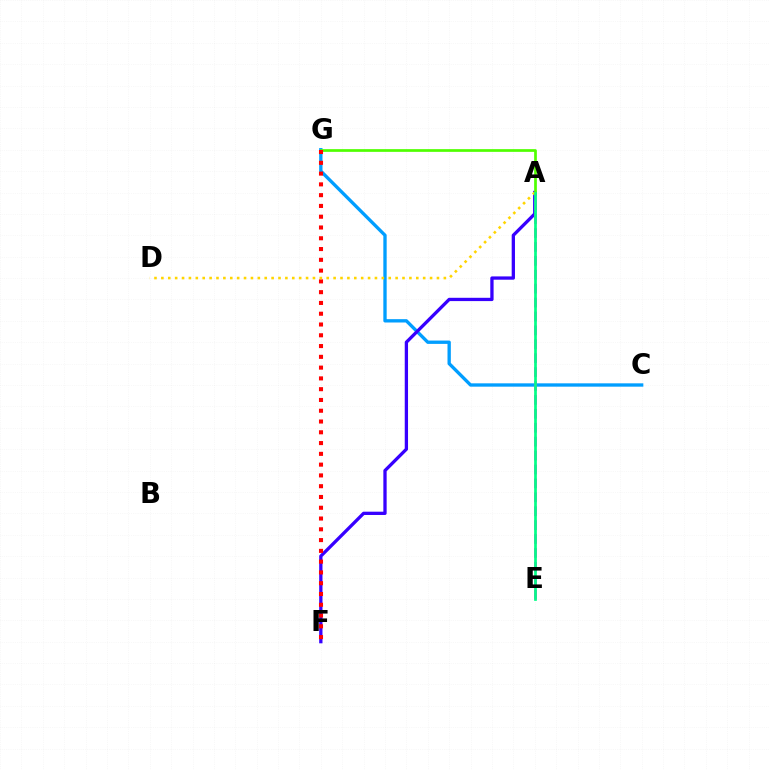{('C', 'G'): [{'color': '#009eff', 'line_style': 'solid', 'thickness': 2.4}], ('A', 'F'): [{'color': '#3700ff', 'line_style': 'solid', 'thickness': 2.37}], ('A', 'G'): [{'color': '#4fff00', 'line_style': 'solid', 'thickness': 1.95}], ('A', 'E'): [{'color': '#ff00ed', 'line_style': 'dashed', 'thickness': 1.89}, {'color': '#00ff86', 'line_style': 'solid', 'thickness': 1.95}], ('F', 'G'): [{'color': '#ff0000', 'line_style': 'dotted', 'thickness': 2.93}], ('A', 'D'): [{'color': '#ffd500', 'line_style': 'dotted', 'thickness': 1.87}]}